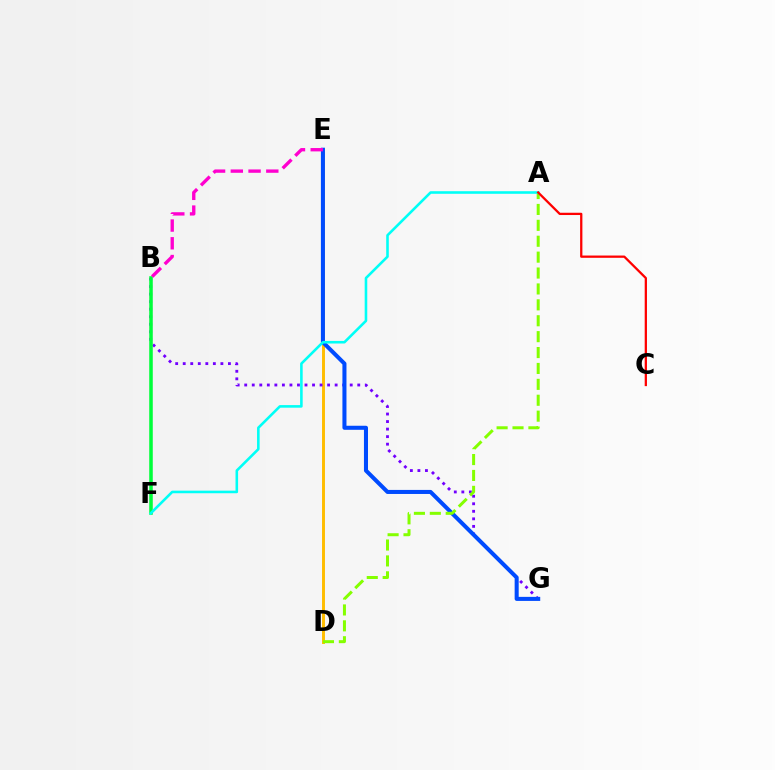{('D', 'E'): [{'color': '#ffbd00', 'line_style': 'solid', 'thickness': 2.11}], ('B', 'G'): [{'color': '#7200ff', 'line_style': 'dotted', 'thickness': 2.05}], ('E', 'G'): [{'color': '#004bff', 'line_style': 'solid', 'thickness': 2.91}], ('B', 'F'): [{'color': '#00ff39', 'line_style': 'solid', 'thickness': 2.55}], ('A', 'D'): [{'color': '#84ff00', 'line_style': 'dashed', 'thickness': 2.16}], ('A', 'F'): [{'color': '#00fff6', 'line_style': 'solid', 'thickness': 1.86}], ('B', 'E'): [{'color': '#ff00cf', 'line_style': 'dashed', 'thickness': 2.41}], ('A', 'C'): [{'color': '#ff0000', 'line_style': 'solid', 'thickness': 1.64}]}